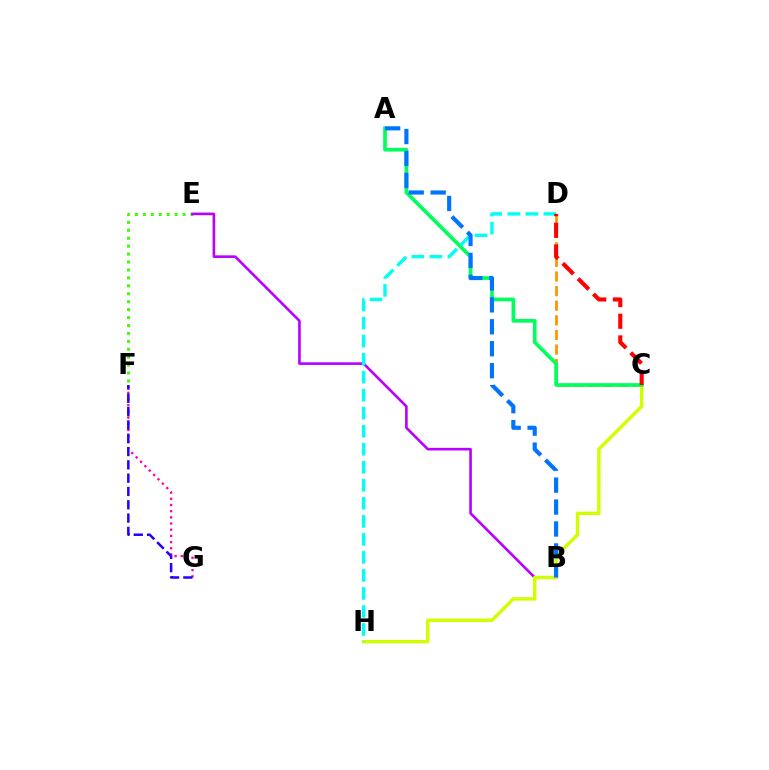{('C', 'D'): [{'color': '#ff9400', 'line_style': 'dashed', 'thickness': 1.98}, {'color': '#ff0000', 'line_style': 'dashed', 'thickness': 2.95}], ('E', 'F'): [{'color': '#3dff00', 'line_style': 'dotted', 'thickness': 2.15}], ('B', 'E'): [{'color': '#b900ff', 'line_style': 'solid', 'thickness': 1.89}], ('F', 'G'): [{'color': '#ff00ac', 'line_style': 'dotted', 'thickness': 1.68}, {'color': '#2500ff', 'line_style': 'dashed', 'thickness': 1.81}], ('C', 'H'): [{'color': '#d1ff00', 'line_style': 'solid', 'thickness': 2.48}], ('A', 'C'): [{'color': '#00ff5c', 'line_style': 'solid', 'thickness': 2.65}], ('D', 'H'): [{'color': '#00fff6', 'line_style': 'dashed', 'thickness': 2.45}], ('A', 'B'): [{'color': '#0074ff', 'line_style': 'dashed', 'thickness': 2.98}]}